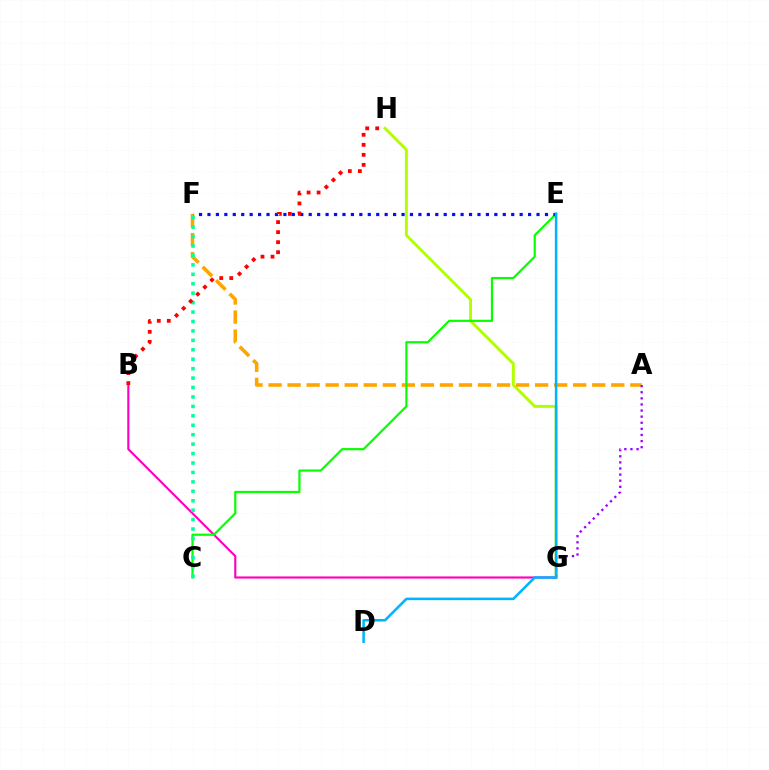{('G', 'H'): [{'color': '#b3ff00', 'line_style': 'solid', 'thickness': 2.13}], ('B', 'G'): [{'color': '#ff00bd', 'line_style': 'solid', 'thickness': 1.54}], ('A', 'F'): [{'color': '#ffa500', 'line_style': 'dashed', 'thickness': 2.59}], ('A', 'G'): [{'color': '#9b00ff', 'line_style': 'dotted', 'thickness': 1.66}], ('C', 'E'): [{'color': '#08ff00', 'line_style': 'solid', 'thickness': 1.58}], ('E', 'F'): [{'color': '#0010ff', 'line_style': 'dotted', 'thickness': 2.29}], ('C', 'F'): [{'color': '#00ff9d', 'line_style': 'dotted', 'thickness': 2.56}], ('B', 'H'): [{'color': '#ff0000', 'line_style': 'dotted', 'thickness': 2.72}], ('D', 'E'): [{'color': '#00b5ff', 'line_style': 'solid', 'thickness': 1.84}]}